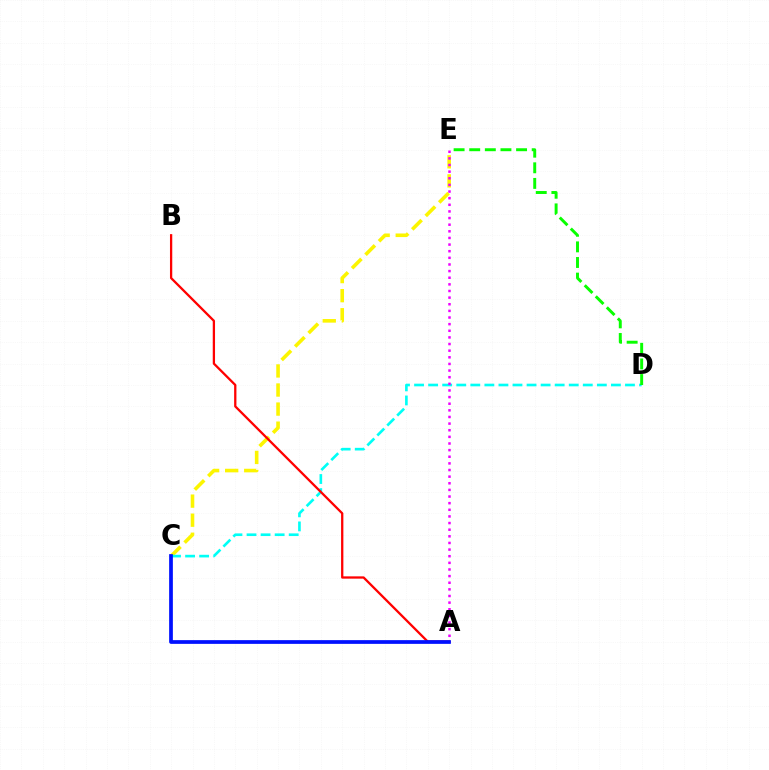{('C', 'E'): [{'color': '#fcf500', 'line_style': 'dashed', 'thickness': 2.59}], ('C', 'D'): [{'color': '#00fff6', 'line_style': 'dashed', 'thickness': 1.91}], ('A', 'E'): [{'color': '#ee00ff', 'line_style': 'dotted', 'thickness': 1.8}], ('A', 'B'): [{'color': '#ff0000', 'line_style': 'solid', 'thickness': 1.65}], ('D', 'E'): [{'color': '#08ff00', 'line_style': 'dashed', 'thickness': 2.12}], ('A', 'C'): [{'color': '#0010ff', 'line_style': 'solid', 'thickness': 2.69}]}